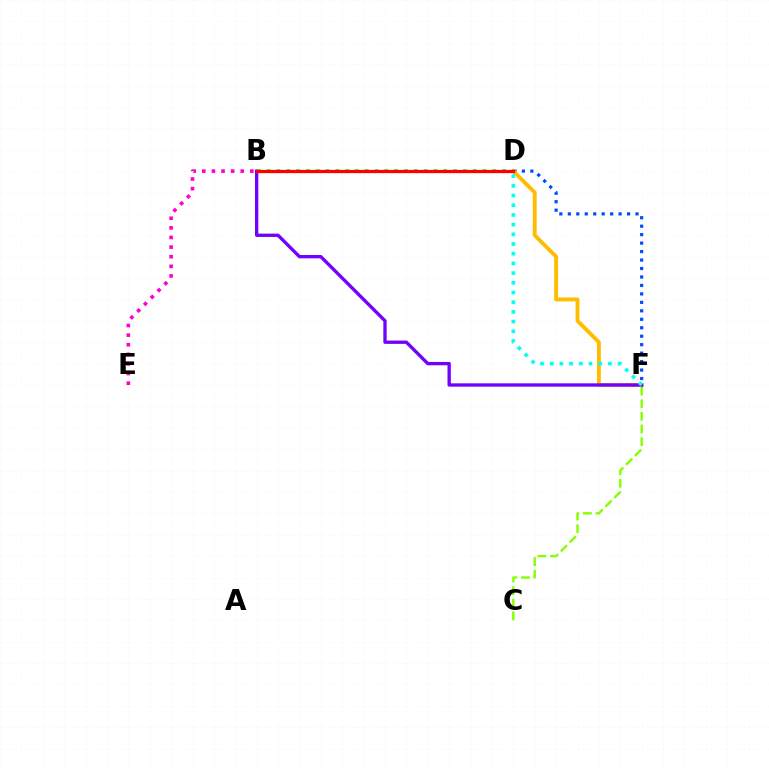{('D', 'F'): [{'color': '#004bff', 'line_style': 'dotted', 'thickness': 2.3}, {'color': '#ffbd00', 'line_style': 'solid', 'thickness': 2.8}, {'color': '#00fff6', 'line_style': 'dotted', 'thickness': 2.63}], ('C', 'F'): [{'color': '#84ff00', 'line_style': 'dashed', 'thickness': 1.71}], ('B', 'E'): [{'color': '#ff00cf', 'line_style': 'dotted', 'thickness': 2.61}], ('B', 'F'): [{'color': '#7200ff', 'line_style': 'solid', 'thickness': 2.4}], ('B', 'D'): [{'color': '#00ff39', 'line_style': 'dotted', 'thickness': 2.67}, {'color': '#ff0000', 'line_style': 'solid', 'thickness': 2.35}]}